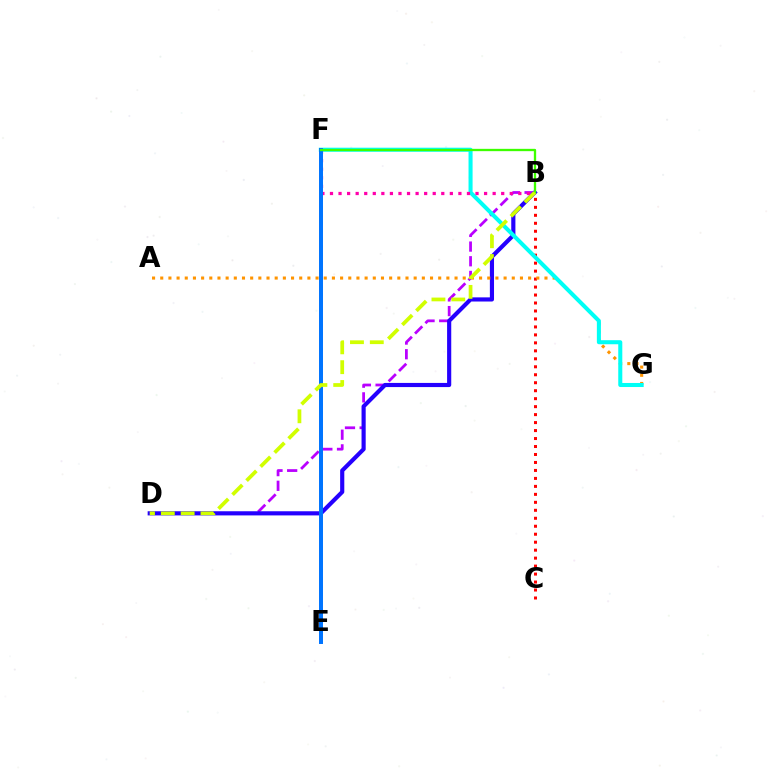{('B', 'C'): [{'color': '#ff0000', 'line_style': 'dotted', 'thickness': 2.17}], ('B', 'D'): [{'color': '#b900ff', 'line_style': 'dashed', 'thickness': 1.99}, {'color': '#2500ff', 'line_style': 'solid', 'thickness': 2.99}, {'color': '#d1ff00', 'line_style': 'dashed', 'thickness': 2.7}], ('E', 'F'): [{'color': '#00ff5c', 'line_style': 'dotted', 'thickness': 2.15}, {'color': '#0074ff', 'line_style': 'solid', 'thickness': 2.86}], ('A', 'G'): [{'color': '#ff9400', 'line_style': 'dotted', 'thickness': 2.22}], ('F', 'G'): [{'color': '#00fff6', 'line_style': 'solid', 'thickness': 2.92}], ('B', 'F'): [{'color': '#ff00ac', 'line_style': 'dotted', 'thickness': 2.33}, {'color': '#3dff00', 'line_style': 'solid', 'thickness': 1.67}]}